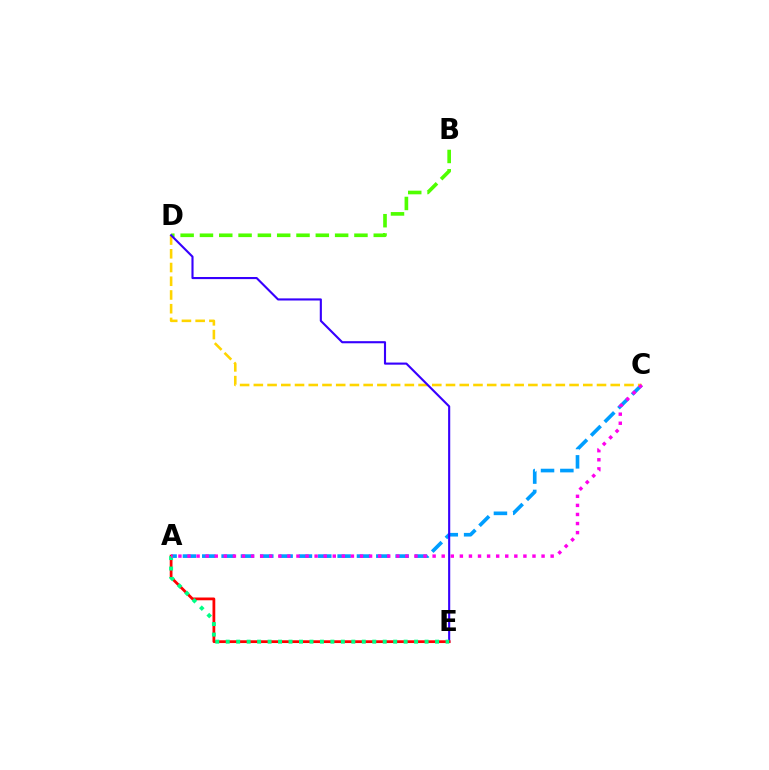{('B', 'D'): [{'color': '#4fff00', 'line_style': 'dashed', 'thickness': 2.62}], ('A', 'C'): [{'color': '#009eff', 'line_style': 'dashed', 'thickness': 2.63}, {'color': '#ff00ed', 'line_style': 'dotted', 'thickness': 2.47}], ('C', 'D'): [{'color': '#ffd500', 'line_style': 'dashed', 'thickness': 1.86}], ('D', 'E'): [{'color': '#3700ff', 'line_style': 'solid', 'thickness': 1.53}], ('A', 'E'): [{'color': '#ff0000', 'line_style': 'solid', 'thickness': 1.99}, {'color': '#00ff86', 'line_style': 'dotted', 'thickness': 2.84}]}